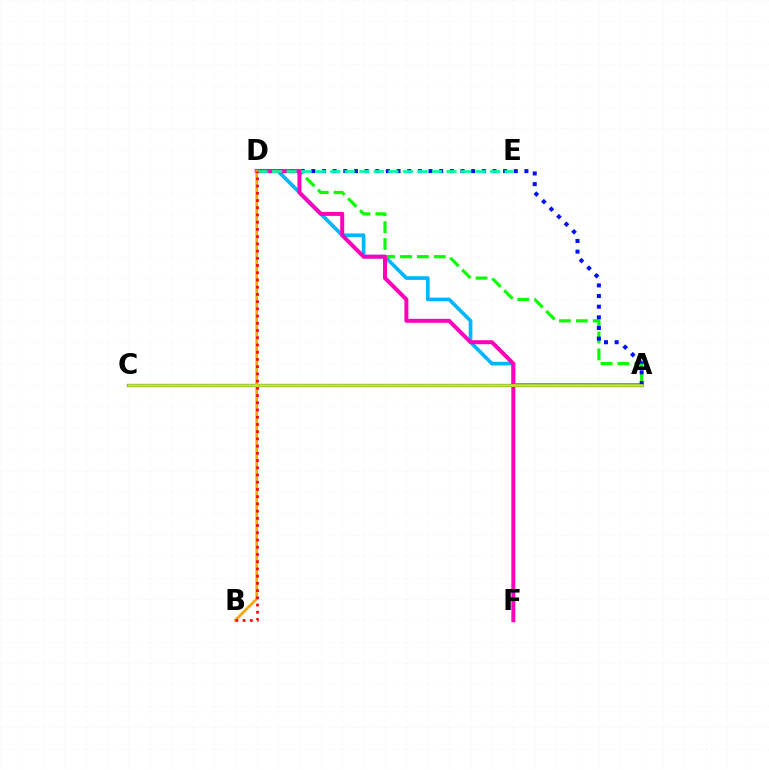{('A', 'D'): [{'color': '#00b5ff', 'line_style': 'solid', 'thickness': 2.64}, {'color': '#08ff00', 'line_style': 'dashed', 'thickness': 2.29}, {'color': '#0010ff', 'line_style': 'dotted', 'thickness': 2.89}], ('A', 'C'): [{'color': '#9b00ff', 'line_style': 'solid', 'thickness': 2.33}, {'color': '#b3ff00', 'line_style': 'solid', 'thickness': 1.86}], ('D', 'F'): [{'color': '#ff00bd', 'line_style': 'solid', 'thickness': 2.87}], ('D', 'E'): [{'color': '#00ff9d', 'line_style': 'dashed', 'thickness': 1.97}], ('B', 'D'): [{'color': '#ffa500', 'line_style': 'solid', 'thickness': 1.93}, {'color': '#ff0000', 'line_style': 'dotted', 'thickness': 1.96}]}